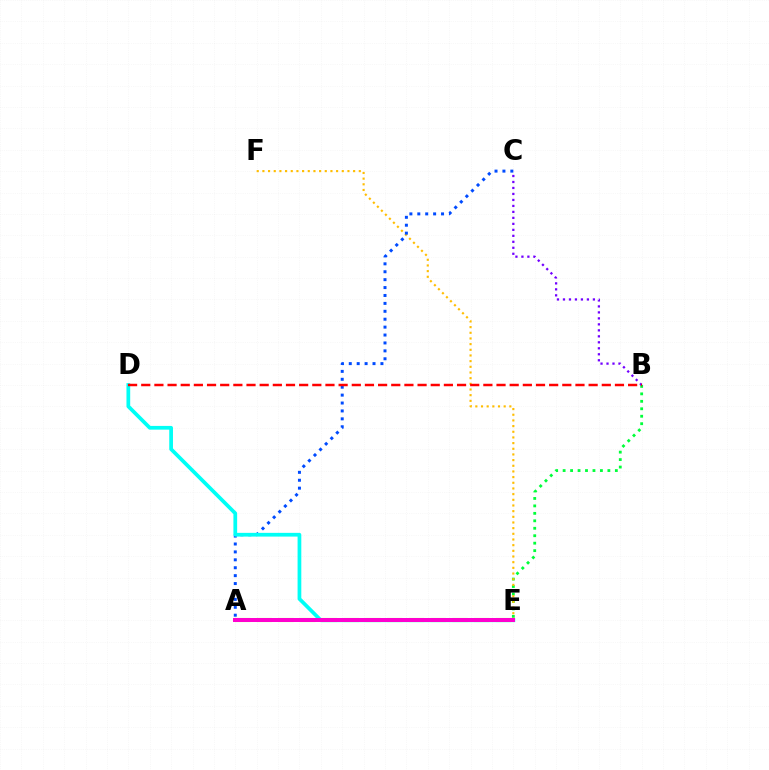{('B', 'E'): [{'color': '#00ff39', 'line_style': 'dotted', 'thickness': 2.03}], ('E', 'F'): [{'color': '#ffbd00', 'line_style': 'dotted', 'thickness': 1.54}], ('A', 'C'): [{'color': '#004bff', 'line_style': 'dotted', 'thickness': 2.15}], ('A', 'E'): [{'color': '#84ff00', 'line_style': 'dashed', 'thickness': 2.95}, {'color': '#ff00cf', 'line_style': 'solid', 'thickness': 2.87}], ('D', 'E'): [{'color': '#00fff6', 'line_style': 'solid', 'thickness': 2.69}], ('B', 'C'): [{'color': '#7200ff', 'line_style': 'dotted', 'thickness': 1.63}], ('B', 'D'): [{'color': '#ff0000', 'line_style': 'dashed', 'thickness': 1.79}]}